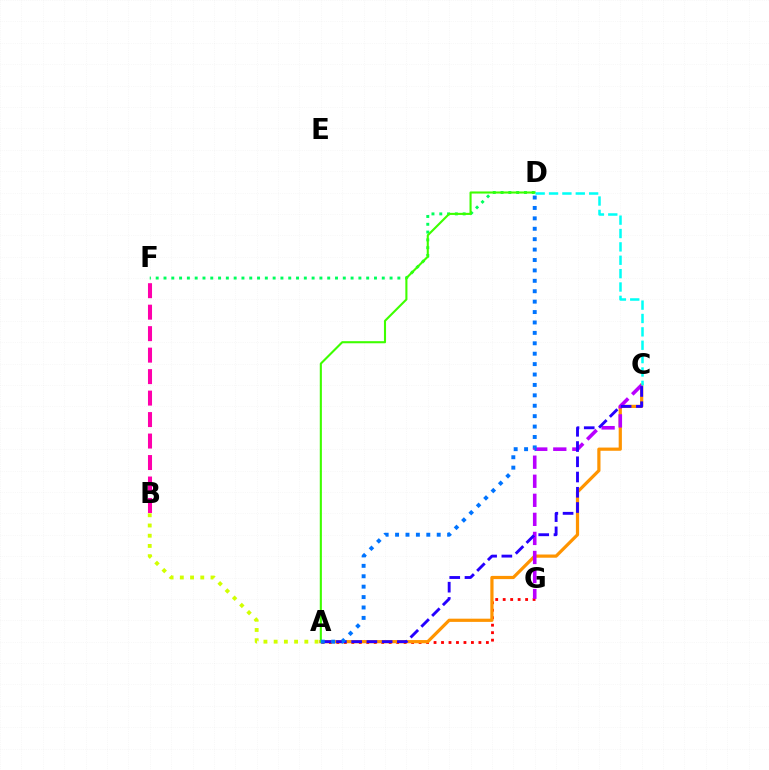{('A', 'G'): [{'color': '#ff0000', 'line_style': 'dotted', 'thickness': 2.03}], ('A', 'C'): [{'color': '#ff9400', 'line_style': 'solid', 'thickness': 2.31}, {'color': '#2500ff', 'line_style': 'dashed', 'thickness': 2.07}], ('C', 'G'): [{'color': '#b900ff', 'line_style': 'dashed', 'thickness': 2.59}], ('D', 'F'): [{'color': '#00ff5c', 'line_style': 'dotted', 'thickness': 2.12}], ('B', 'F'): [{'color': '#ff00ac', 'line_style': 'dashed', 'thickness': 2.92}], ('A', 'D'): [{'color': '#3dff00', 'line_style': 'solid', 'thickness': 1.51}, {'color': '#0074ff', 'line_style': 'dotted', 'thickness': 2.83}], ('C', 'D'): [{'color': '#00fff6', 'line_style': 'dashed', 'thickness': 1.82}], ('A', 'B'): [{'color': '#d1ff00', 'line_style': 'dotted', 'thickness': 2.78}]}